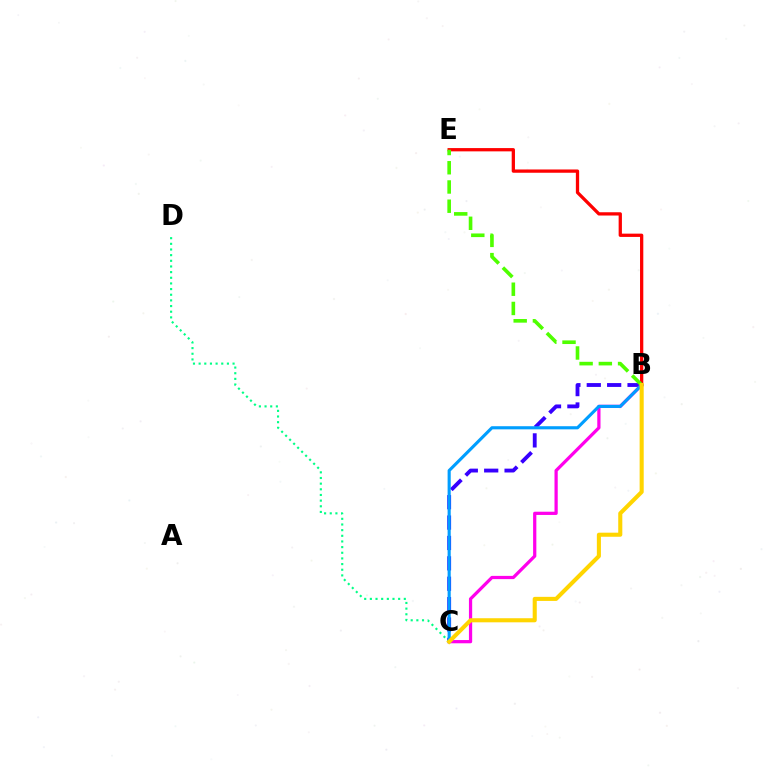{('B', 'C'): [{'color': '#3700ff', 'line_style': 'dashed', 'thickness': 2.77}, {'color': '#ff00ed', 'line_style': 'solid', 'thickness': 2.33}, {'color': '#009eff', 'line_style': 'solid', 'thickness': 2.25}, {'color': '#ffd500', 'line_style': 'solid', 'thickness': 2.94}], ('B', 'E'): [{'color': '#ff0000', 'line_style': 'solid', 'thickness': 2.36}, {'color': '#4fff00', 'line_style': 'dashed', 'thickness': 2.61}], ('C', 'D'): [{'color': '#00ff86', 'line_style': 'dotted', 'thickness': 1.54}]}